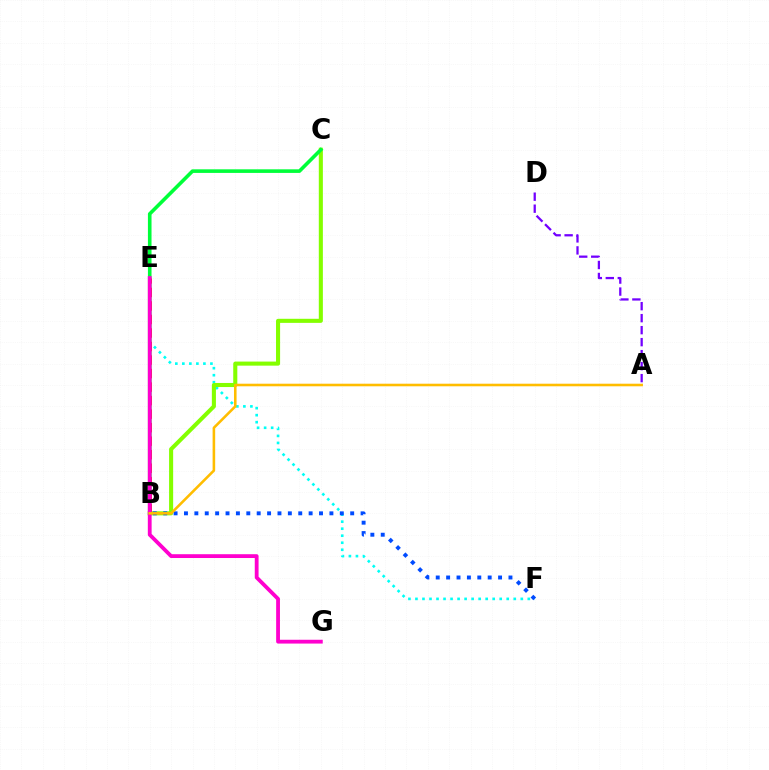{('E', 'F'): [{'color': '#00fff6', 'line_style': 'dotted', 'thickness': 1.91}], ('B', 'C'): [{'color': '#84ff00', 'line_style': 'solid', 'thickness': 2.93}, {'color': '#00ff39', 'line_style': 'solid', 'thickness': 2.6}], ('A', 'D'): [{'color': '#7200ff', 'line_style': 'dashed', 'thickness': 1.63}], ('B', 'F'): [{'color': '#004bff', 'line_style': 'dotted', 'thickness': 2.82}], ('B', 'E'): [{'color': '#ff0000', 'line_style': 'dashed', 'thickness': 1.84}], ('E', 'G'): [{'color': '#ff00cf', 'line_style': 'solid', 'thickness': 2.74}], ('A', 'B'): [{'color': '#ffbd00', 'line_style': 'solid', 'thickness': 1.86}]}